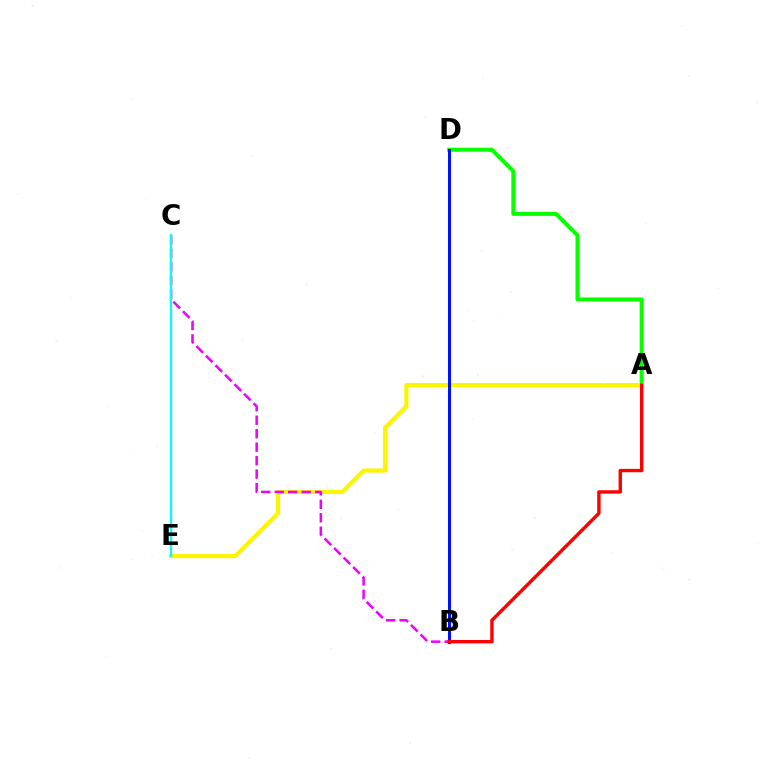{('A', 'D'): [{'color': '#08ff00', 'line_style': 'solid', 'thickness': 2.88}], ('A', 'E'): [{'color': '#fcf500', 'line_style': 'solid', 'thickness': 2.99}], ('B', 'C'): [{'color': '#ee00ff', 'line_style': 'dashed', 'thickness': 1.83}], ('C', 'E'): [{'color': '#00fff6', 'line_style': 'solid', 'thickness': 1.64}], ('B', 'D'): [{'color': '#0010ff', 'line_style': 'solid', 'thickness': 2.18}], ('A', 'B'): [{'color': '#ff0000', 'line_style': 'solid', 'thickness': 2.44}]}